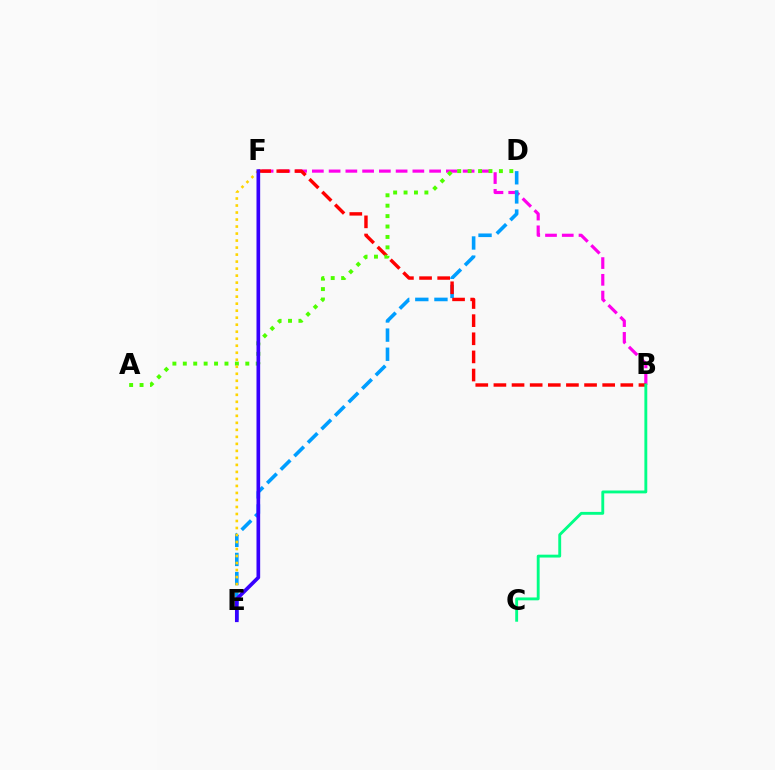{('B', 'F'): [{'color': '#ff00ed', 'line_style': 'dashed', 'thickness': 2.28}, {'color': '#ff0000', 'line_style': 'dashed', 'thickness': 2.46}], ('D', 'E'): [{'color': '#009eff', 'line_style': 'dashed', 'thickness': 2.6}], ('B', 'C'): [{'color': '#00ff86', 'line_style': 'solid', 'thickness': 2.07}], ('A', 'D'): [{'color': '#4fff00', 'line_style': 'dotted', 'thickness': 2.83}], ('E', 'F'): [{'color': '#ffd500', 'line_style': 'dotted', 'thickness': 1.9}, {'color': '#3700ff', 'line_style': 'solid', 'thickness': 2.64}]}